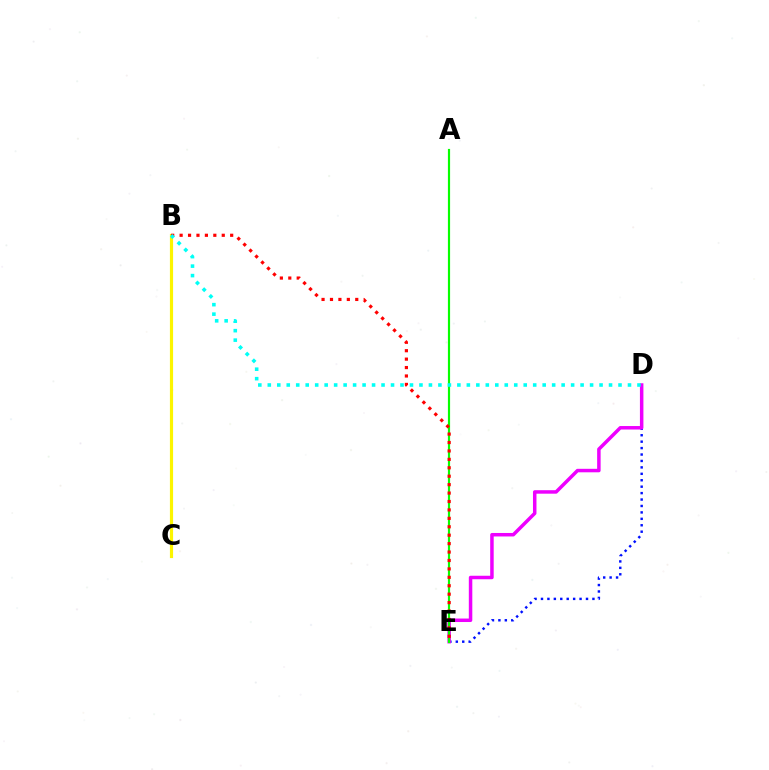{('B', 'C'): [{'color': '#fcf500', 'line_style': 'solid', 'thickness': 2.29}], ('D', 'E'): [{'color': '#0010ff', 'line_style': 'dotted', 'thickness': 1.75}, {'color': '#ee00ff', 'line_style': 'solid', 'thickness': 2.51}], ('A', 'E'): [{'color': '#08ff00', 'line_style': 'solid', 'thickness': 1.57}], ('B', 'E'): [{'color': '#ff0000', 'line_style': 'dotted', 'thickness': 2.29}], ('B', 'D'): [{'color': '#00fff6', 'line_style': 'dotted', 'thickness': 2.58}]}